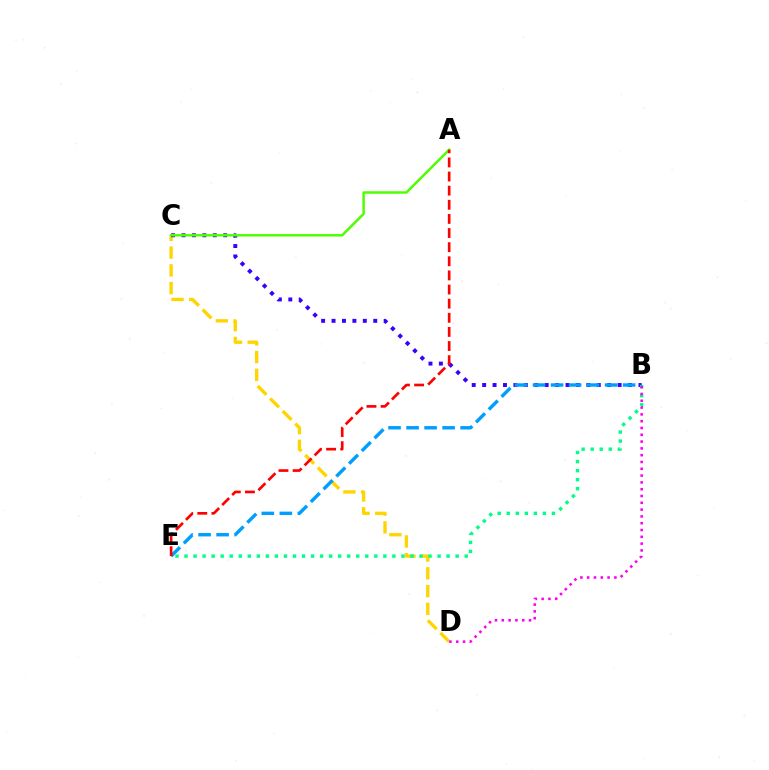{('C', 'D'): [{'color': '#ffd500', 'line_style': 'dashed', 'thickness': 2.41}], ('B', 'C'): [{'color': '#3700ff', 'line_style': 'dotted', 'thickness': 2.83}], ('B', 'E'): [{'color': '#00ff86', 'line_style': 'dotted', 'thickness': 2.46}, {'color': '#009eff', 'line_style': 'dashed', 'thickness': 2.45}], ('A', 'C'): [{'color': '#4fff00', 'line_style': 'solid', 'thickness': 1.79}], ('B', 'D'): [{'color': '#ff00ed', 'line_style': 'dotted', 'thickness': 1.85}], ('A', 'E'): [{'color': '#ff0000', 'line_style': 'dashed', 'thickness': 1.92}]}